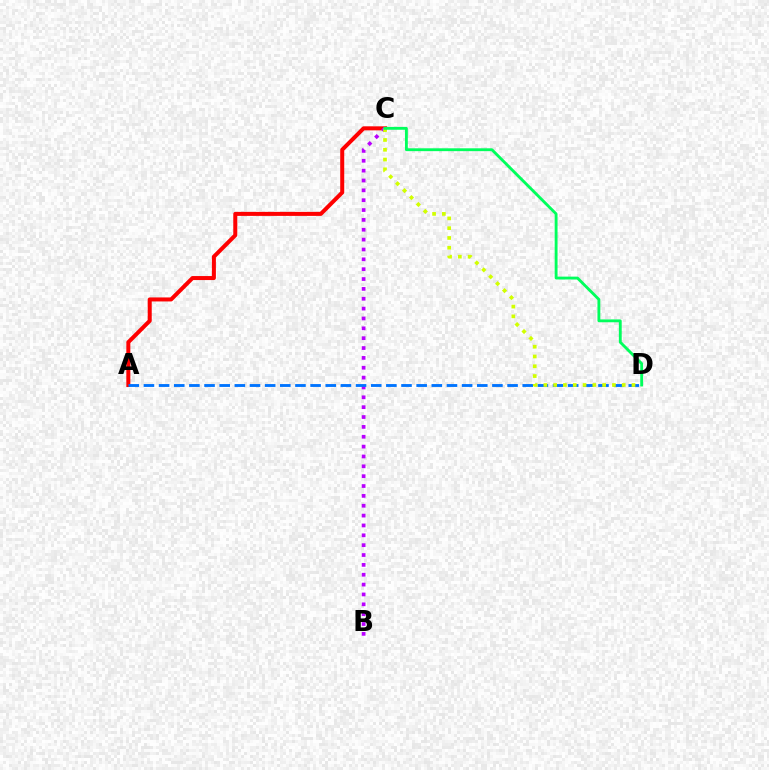{('A', 'C'): [{'color': '#ff0000', 'line_style': 'solid', 'thickness': 2.89}], ('B', 'C'): [{'color': '#b900ff', 'line_style': 'dotted', 'thickness': 2.68}], ('A', 'D'): [{'color': '#0074ff', 'line_style': 'dashed', 'thickness': 2.06}], ('C', 'D'): [{'color': '#d1ff00', 'line_style': 'dotted', 'thickness': 2.66}, {'color': '#00ff5c', 'line_style': 'solid', 'thickness': 2.05}]}